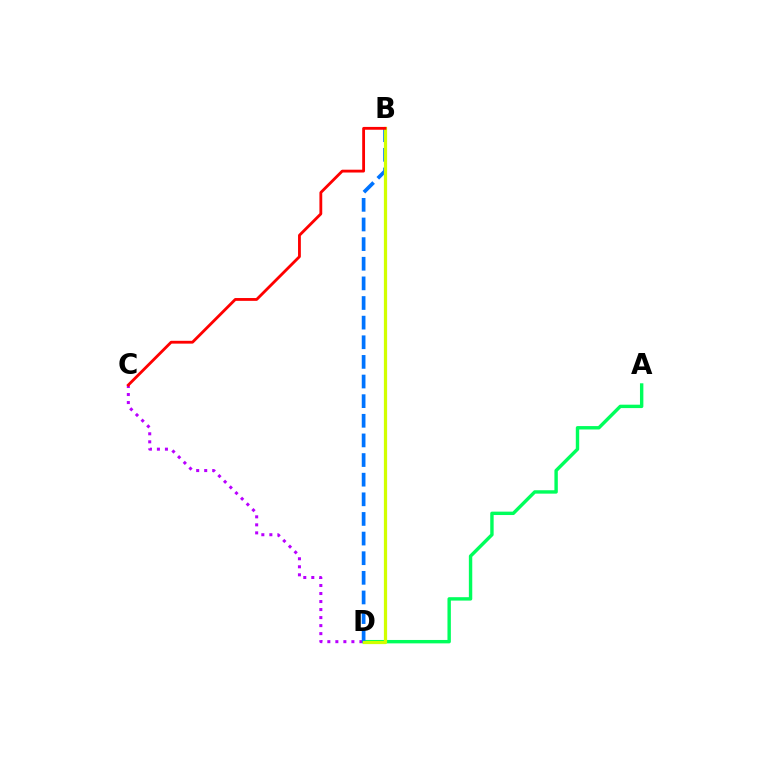{('A', 'D'): [{'color': '#00ff5c', 'line_style': 'solid', 'thickness': 2.45}], ('C', 'D'): [{'color': '#b900ff', 'line_style': 'dotted', 'thickness': 2.18}], ('B', 'D'): [{'color': '#0074ff', 'line_style': 'dashed', 'thickness': 2.67}, {'color': '#d1ff00', 'line_style': 'solid', 'thickness': 2.33}], ('B', 'C'): [{'color': '#ff0000', 'line_style': 'solid', 'thickness': 2.03}]}